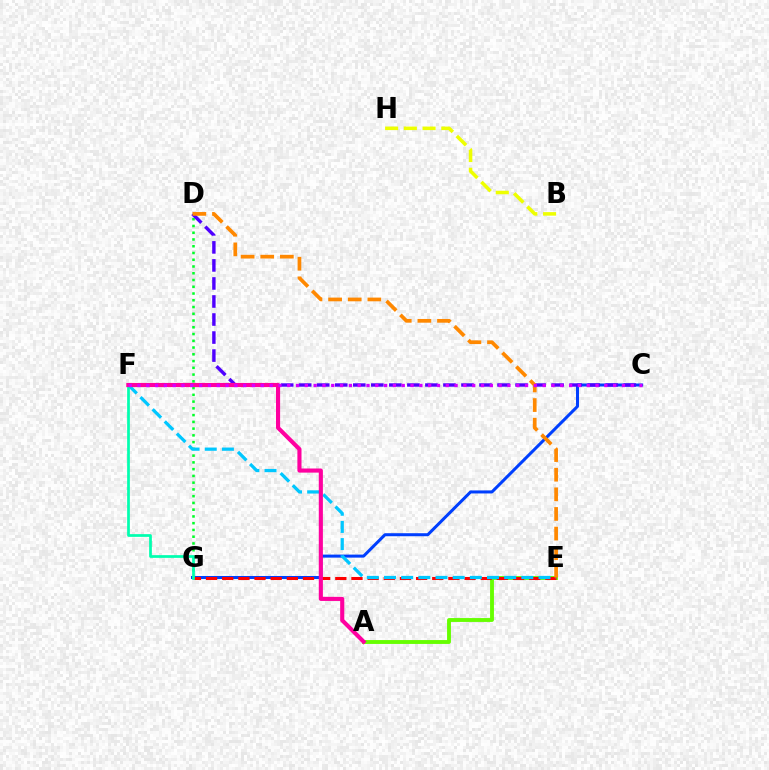{('A', 'E'): [{'color': '#66ff00', 'line_style': 'solid', 'thickness': 2.78}], ('C', 'G'): [{'color': '#003fff', 'line_style': 'solid', 'thickness': 2.18}], ('D', 'G'): [{'color': '#00ff27', 'line_style': 'dotted', 'thickness': 1.84}], ('E', 'G'): [{'color': '#ff0000', 'line_style': 'dashed', 'thickness': 2.19}], ('E', 'F'): [{'color': '#00c7ff', 'line_style': 'dashed', 'thickness': 2.33}], ('C', 'D'): [{'color': '#4f00ff', 'line_style': 'dashed', 'thickness': 2.45}], ('F', 'G'): [{'color': '#00ffaf', 'line_style': 'solid', 'thickness': 1.96}], ('A', 'F'): [{'color': '#ff00a0', 'line_style': 'solid', 'thickness': 2.96}], ('D', 'E'): [{'color': '#ff8800', 'line_style': 'dashed', 'thickness': 2.67}], ('B', 'H'): [{'color': '#eeff00', 'line_style': 'dashed', 'thickness': 2.54}], ('C', 'F'): [{'color': '#d600ff', 'line_style': 'dotted', 'thickness': 2.39}]}